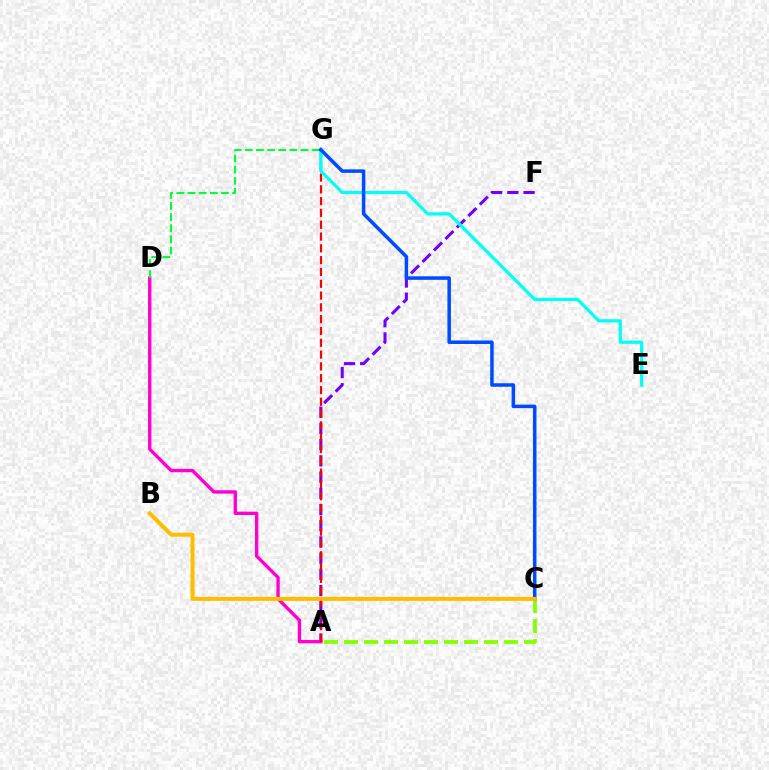{('A', 'F'): [{'color': '#7200ff', 'line_style': 'dashed', 'thickness': 2.2}], ('A', 'D'): [{'color': '#ff00cf', 'line_style': 'solid', 'thickness': 2.42}], ('A', 'G'): [{'color': '#ff0000', 'line_style': 'dashed', 'thickness': 1.6}], ('E', 'G'): [{'color': '#00fff6', 'line_style': 'solid', 'thickness': 2.34}], ('A', 'C'): [{'color': '#84ff00', 'line_style': 'dashed', 'thickness': 2.72}], ('D', 'G'): [{'color': '#00ff39', 'line_style': 'dashed', 'thickness': 1.51}], ('C', 'G'): [{'color': '#004bff', 'line_style': 'solid', 'thickness': 2.53}], ('B', 'C'): [{'color': '#ffbd00', 'line_style': 'solid', 'thickness': 2.85}]}